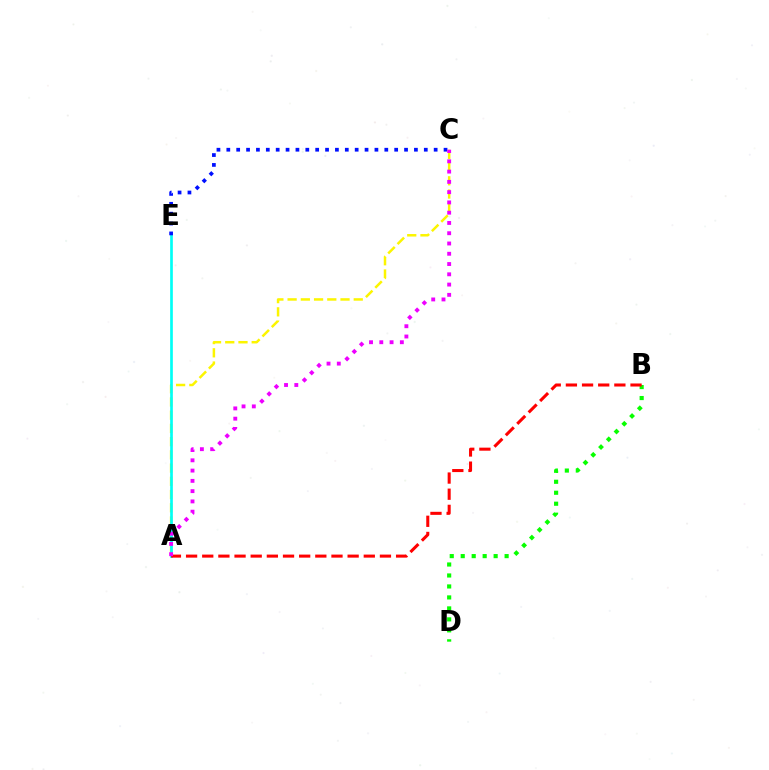{('B', 'D'): [{'color': '#08ff00', 'line_style': 'dotted', 'thickness': 2.98}], ('A', 'C'): [{'color': '#fcf500', 'line_style': 'dashed', 'thickness': 1.8}, {'color': '#ee00ff', 'line_style': 'dotted', 'thickness': 2.79}], ('A', 'E'): [{'color': '#00fff6', 'line_style': 'solid', 'thickness': 1.93}], ('C', 'E'): [{'color': '#0010ff', 'line_style': 'dotted', 'thickness': 2.68}], ('A', 'B'): [{'color': '#ff0000', 'line_style': 'dashed', 'thickness': 2.19}]}